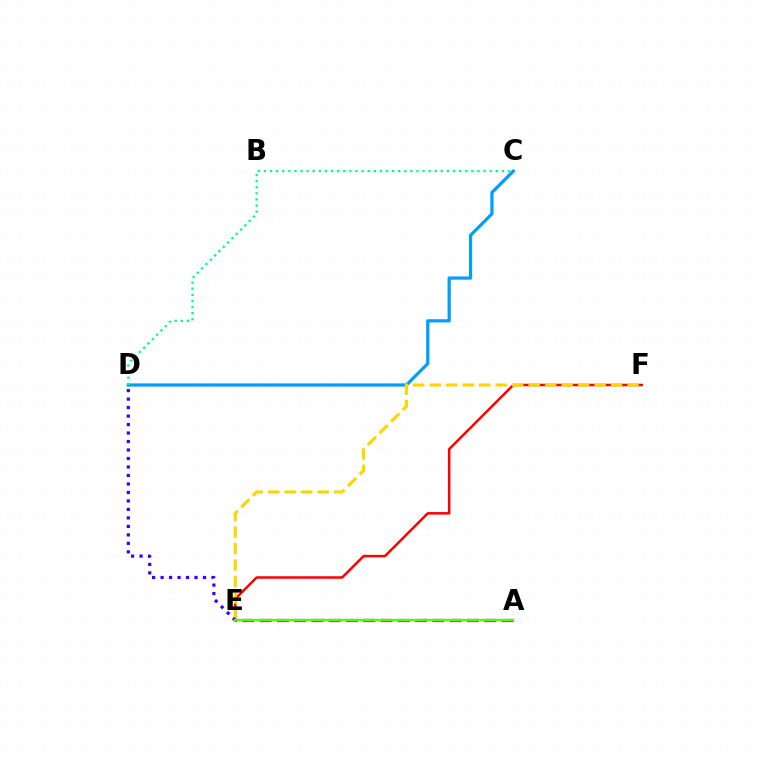{('A', 'E'): [{'color': '#ff00ed', 'line_style': 'dashed', 'thickness': 2.35}, {'color': '#4fff00', 'line_style': 'solid', 'thickness': 1.7}], ('E', 'F'): [{'color': '#ff0000', 'line_style': 'solid', 'thickness': 1.8}, {'color': '#ffd500', 'line_style': 'dashed', 'thickness': 2.24}], ('C', 'D'): [{'color': '#009eff', 'line_style': 'solid', 'thickness': 2.31}, {'color': '#00ff86', 'line_style': 'dotted', 'thickness': 1.66}], ('D', 'E'): [{'color': '#3700ff', 'line_style': 'dotted', 'thickness': 2.31}]}